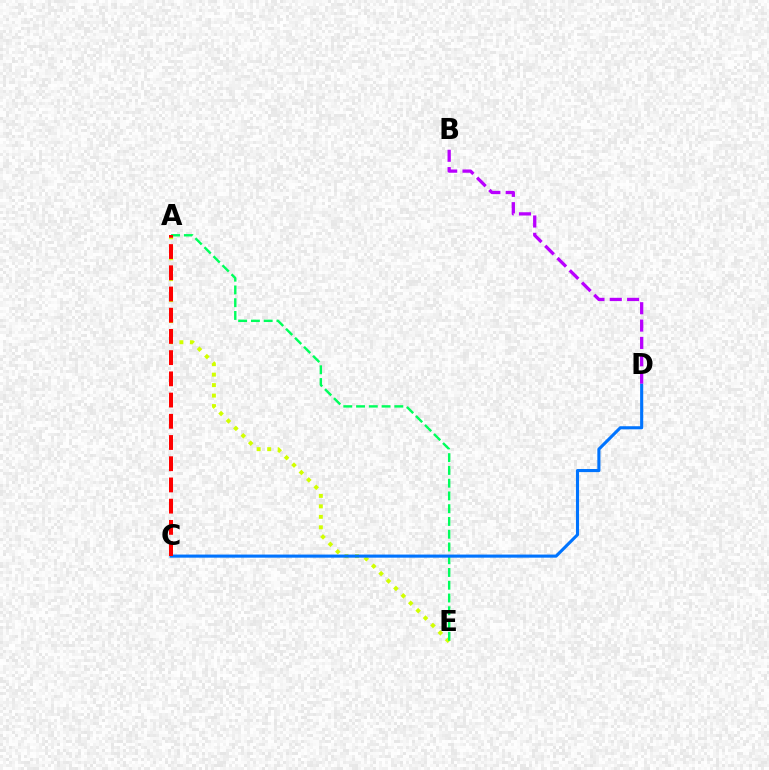{('A', 'E'): [{'color': '#d1ff00', 'line_style': 'dotted', 'thickness': 2.85}, {'color': '#00ff5c', 'line_style': 'dashed', 'thickness': 1.73}], ('C', 'D'): [{'color': '#0074ff', 'line_style': 'solid', 'thickness': 2.23}], ('A', 'C'): [{'color': '#ff0000', 'line_style': 'dashed', 'thickness': 2.88}], ('B', 'D'): [{'color': '#b900ff', 'line_style': 'dashed', 'thickness': 2.36}]}